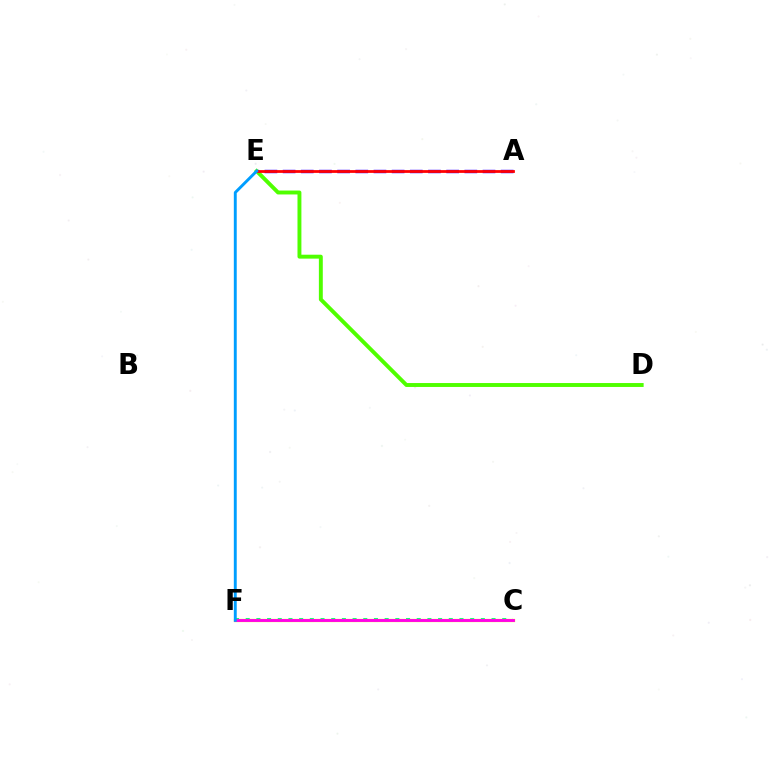{('C', 'F'): [{'color': '#00ff86', 'line_style': 'dotted', 'thickness': 2.9}, {'color': '#ffd500', 'line_style': 'solid', 'thickness': 2.33}, {'color': '#ff00ed', 'line_style': 'solid', 'thickness': 2.05}], ('A', 'E'): [{'color': '#3700ff', 'line_style': 'dashed', 'thickness': 2.47}, {'color': '#ff0000', 'line_style': 'solid', 'thickness': 2.0}], ('D', 'E'): [{'color': '#4fff00', 'line_style': 'solid', 'thickness': 2.82}], ('E', 'F'): [{'color': '#009eff', 'line_style': 'solid', 'thickness': 2.09}]}